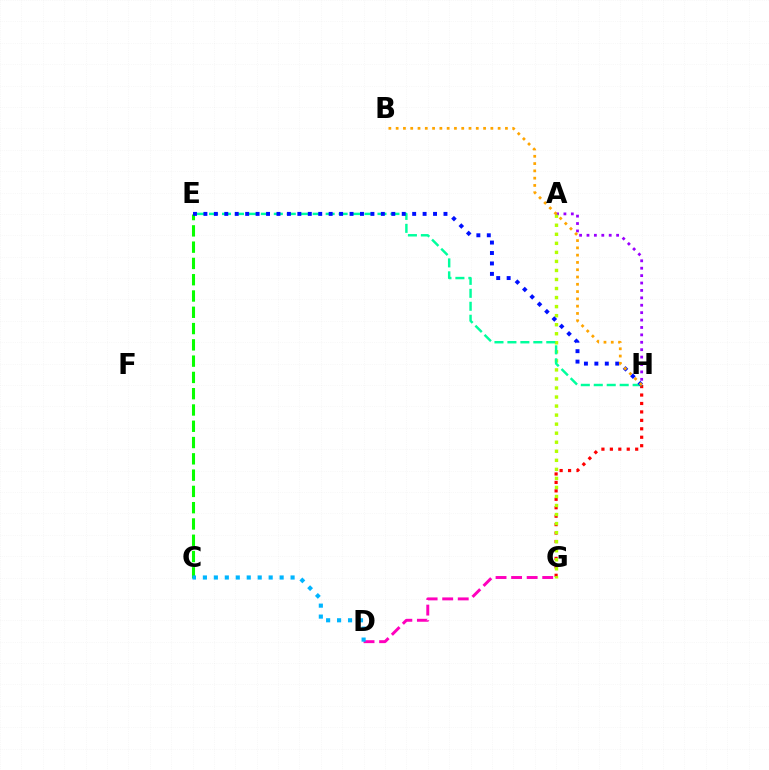{('D', 'G'): [{'color': '#ff00bd', 'line_style': 'dashed', 'thickness': 2.11}], ('A', 'H'): [{'color': '#9b00ff', 'line_style': 'dotted', 'thickness': 2.01}], ('G', 'H'): [{'color': '#ff0000', 'line_style': 'dotted', 'thickness': 2.29}], ('C', 'E'): [{'color': '#08ff00', 'line_style': 'dashed', 'thickness': 2.21}], ('A', 'G'): [{'color': '#b3ff00', 'line_style': 'dotted', 'thickness': 2.46}], ('E', 'H'): [{'color': '#00ff9d', 'line_style': 'dashed', 'thickness': 1.76}, {'color': '#0010ff', 'line_style': 'dotted', 'thickness': 2.84}], ('B', 'H'): [{'color': '#ffa500', 'line_style': 'dotted', 'thickness': 1.98}], ('C', 'D'): [{'color': '#00b5ff', 'line_style': 'dotted', 'thickness': 2.98}]}